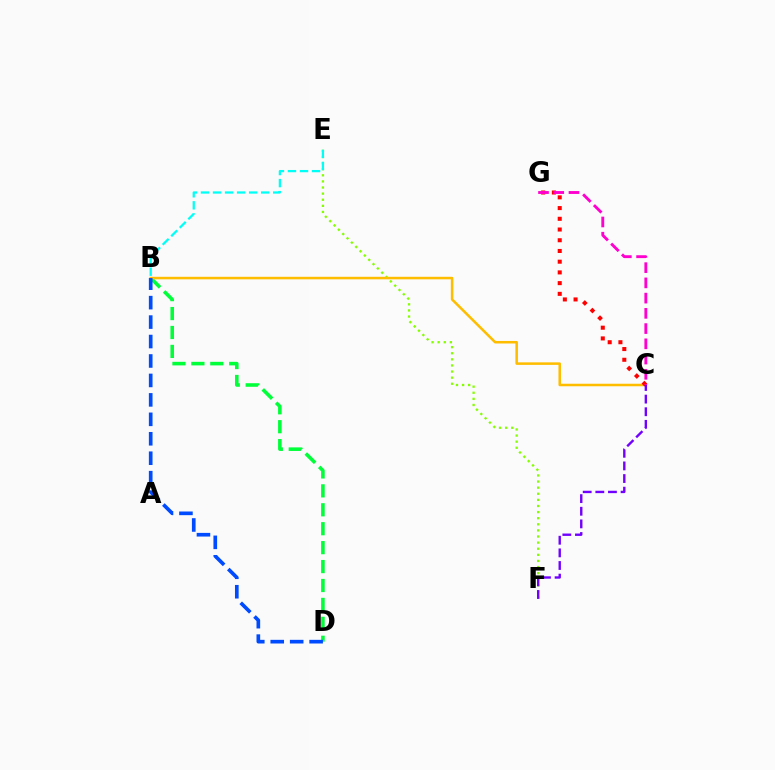{('B', 'D'): [{'color': '#00ff39', 'line_style': 'dashed', 'thickness': 2.57}, {'color': '#004bff', 'line_style': 'dashed', 'thickness': 2.64}], ('E', 'F'): [{'color': '#84ff00', 'line_style': 'dotted', 'thickness': 1.66}], ('B', 'C'): [{'color': '#ffbd00', 'line_style': 'solid', 'thickness': 1.83}], ('B', 'E'): [{'color': '#00fff6', 'line_style': 'dashed', 'thickness': 1.64}], ('C', 'G'): [{'color': '#ff0000', 'line_style': 'dotted', 'thickness': 2.91}, {'color': '#ff00cf', 'line_style': 'dashed', 'thickness': 2.07}], ('C', 'F'): [{'color': '#7200ff', 'line_style': 'dashed', 'thickness': 1.72}]}